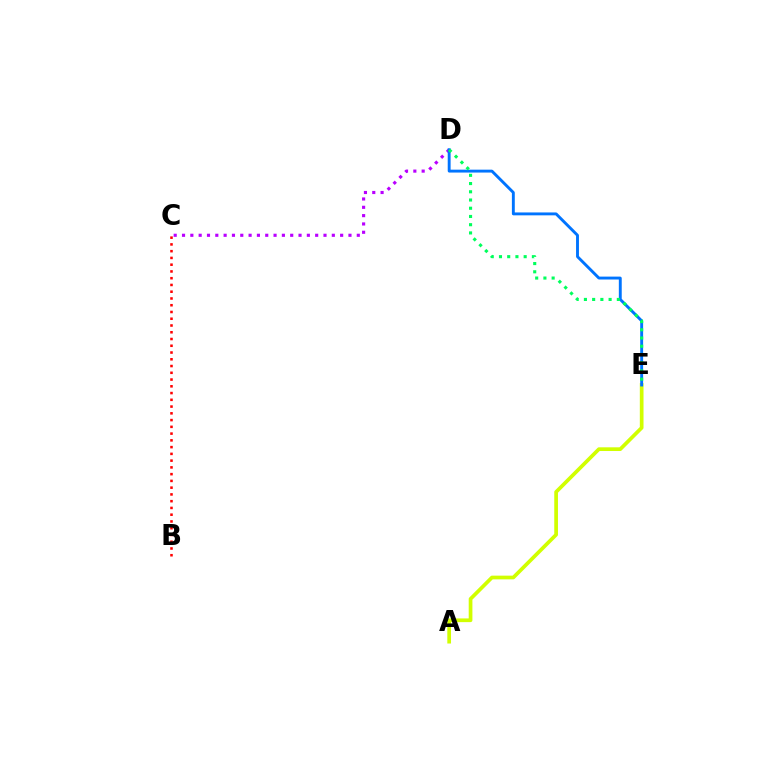{('C', 'D'): [{'color': '#b900ff', 'line_style': 'dotted', 'thickness': 2.26}], ('A', 'E'): [{'color': '#d1ff00', 'line_style': 'solid', 'thickness': 2.67}], ('D', 'E'): [{'color': '#0074ff', 'line_style': 'solid', 'thickness': 2.08}, {'color': '#00ff5c', 'line_style': 'dotted', 'thickness': 2.24}], ('B', 'C'): [{'color': '#ff0000', 'line_style': 'dotted', 'thickness': 1.84}]}